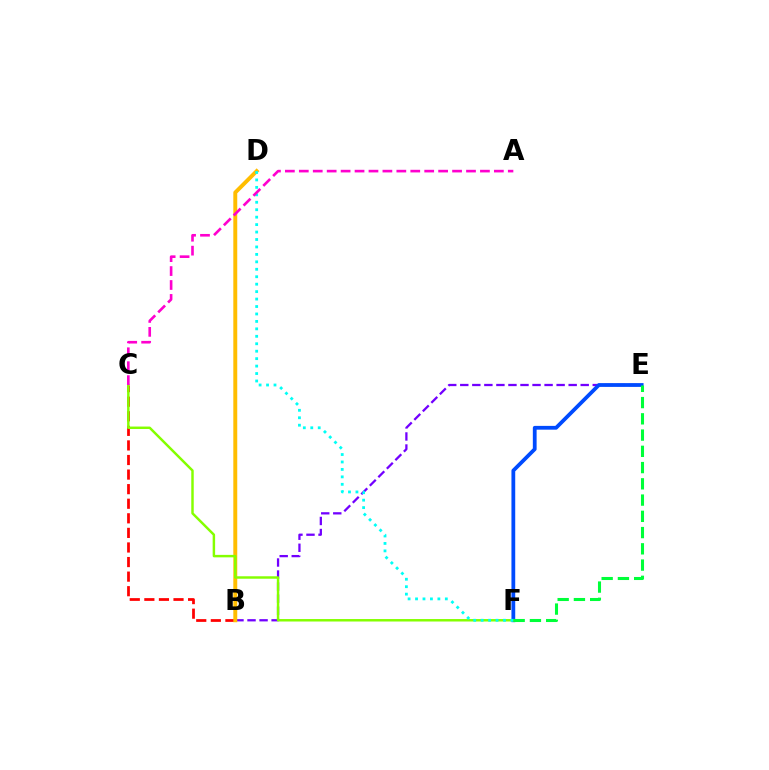{('B', 'E'): [{'color': '#7200ff', 'line_style': 'dashed', 'thickness': 1.64}], ('E', 'F'): [{'color': '#004bff', 'line_style': 'solid', 'thickness': 2.72}, {'color': '#00ff39', 'line_style': 'dashed', 'thickness': 2.21}], ('B', 'C'): [{'color': '#ff0000', 'line_style': 'dashed', 'thickness': 1.98}], ('B', 'D'): [{'color': '#ffbd00', 'line_style': 'solid', 'thickness': 2.83}], ('C', 'F'): [{'color': '#84ff00', 'line_style': 'solid', 'thickness': 1.77}], ('D', 'F'): [{'color': '#00fff6', 'line_style': 'dotted', 'thickness': 2.02}], ('A', 'C'): [{'color': '#ff00cf', 'line_style': 'dashed', 'thickness': 1.89}]}